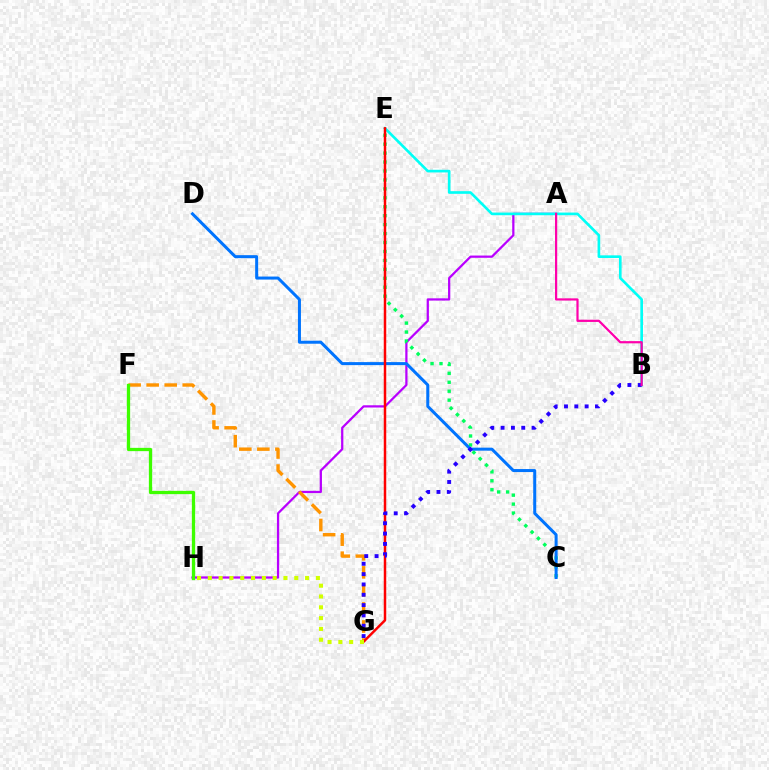{('A', 'H'): [{'color': '#b900ff', 'line_style': 'solid', 'thickness': 1.62}], ('F', 'G'): [{'color': '#ff9400', 'line_style': 'dashed', 'thickness': 2.45}], ('B', 'E'): [{'color': '#00fff6', 'line_style': 'solid', 'thickness': 1.91}], ('C', 'E'): [{'color': '#00ff5c', 'line_style': 'dotted', 'thickness': 2.43}], ('C', 'D'): [{'color': '#0074ff', 'line_style': 'solid', 'thickness': 2.17}], ('E', 'G'): [{'color': '#ff0000', 'line_style': 'solid', 'thickness': 1.79}], ('B', 'G'): [{'color': '#2500ff', 'line_style': 'dotted', 'thickness': 2.8}], ('F', 'H'): [{'color': '#3dff00', 'line_style': 'solid', 'thickness': 2.36}], ('G', 'H'): [{'color': '#d1ff00', 'line_style': 'dotted', 'thickness': 2.94}], ('A', 'B'): [{'color': '#ff00ac', 'line_style': 'solid', 'thickness': 1.59}]}